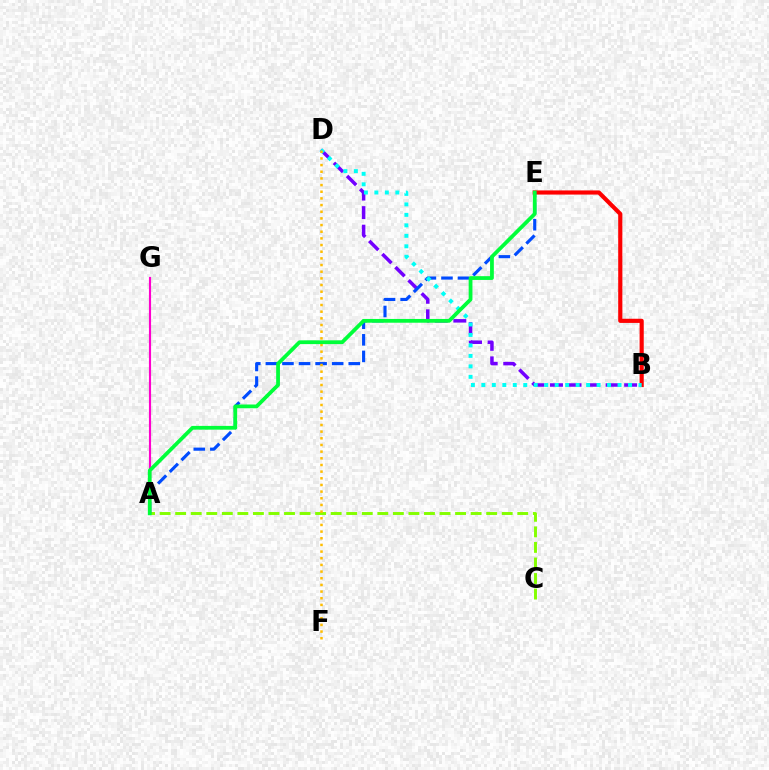{('A', 'C'): [{'color': '#84ff00', 'line_style': 'dashed', 'thickness': 2.11}], ('B', 'E'): [{'color': '#ff0000', 'line_style': 'solid', 'thickness': 2.99}], ('B', 'D'): [{'color': '#7200ff', 'line_style': 'dashed', 'thickness': 2.52}, {'color': '#00fff6', 'line_style': 'dotted', 'thickness': 2.85}], ('A', 'E'): [{'color': '#004bff', 'line_style': 'dashed', 'thickness': 2.25}, {'color': '#00ff39', 'line_style': 'solid', 'thickness': 2.72}], ('A', 'G'): [{'color': '#ff00cf', 'line_style': 'solid', 'thickness': 1.55}], ('D', 'F'): [{'color': '#ffbd00', 'line_style': 'dotted', 'thickness': 1.81}]}